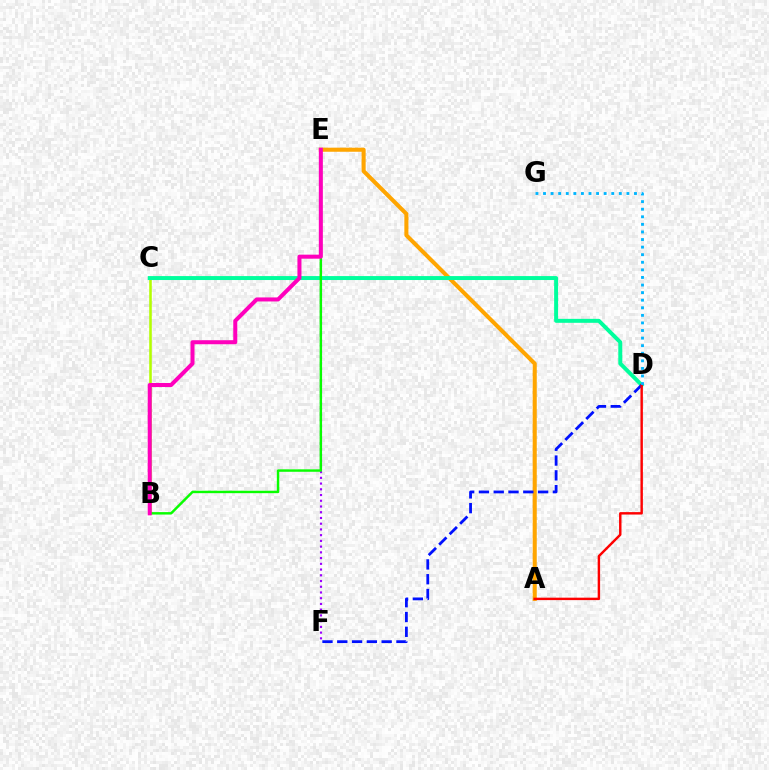{('E', 'F'): [{'color': '#9b00ff', 'line_style': 'dotted', 'thickness': 1.56}], ('B', 'C'): [{'color': '#b3ff00', 'line_style': 'solid', 'thickness': 1.85}], ('A', 'E'): [{'color': '#ffa500', 'line_style': 'solid', 'thickness': 2.93}], ('C', 'D'): [{'color': '#00ff9d', 'line_style': 'solid', 'thickness': 2.85}], ('D', 'F'): [{'color': '#0010ff', 'line_style': 'dashed', 'thickness': 2.01}], ('B', 'E'): [{'color': '#08ff00', 'line_style': 'solid', 'thickness': 1.76}, {'color': '#ff00bd', 'line_style': 'solid', 'thickness': 2.9}], ('A', 'D'): [{'color': '#ff0000', 'line_style': 'solid', 'thickness': 1.75}], ('D', 'G'): [{'color': '#00b5ff', 'line_style': 'dotted', 'thickness': 2.06}]}